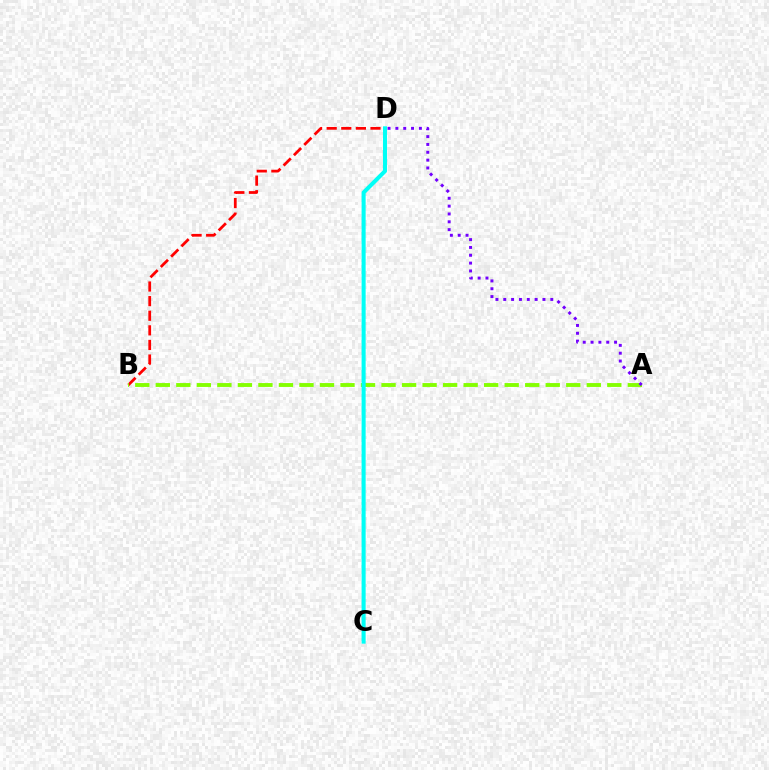{('B', 'D'): [{'color': '#ff0000', 'line_style': 'dashed', 'thickness': 1.98}], ('A', 'B'): [{'color': '#84ff00', 'line_style': 'dashed', 'thickness': 2.79}], ('C', 'D'): [{'color': '#00fff6', 'line_style': 'solid', 'thickness': 2.92}], ('A', 'D'): [{'color': '#7200ff', 'line_style': 'dotted', 'thickness': 2.13}]}